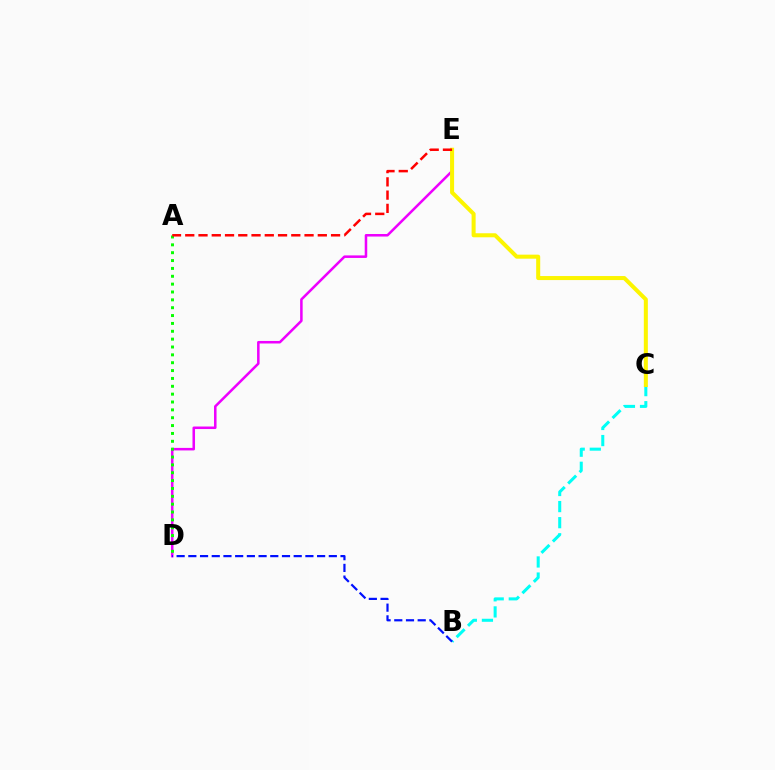{('B', 'C'): [{'color': '#00fff6', 'line_style': 'dashed', 'thickness': 2.19}], ('D', 'E'): [{'color': '#ee00ff', 'line_style': 'solid', 'thickness': 1.82}], ('C', 'E'): [{'color': '#fcf500', 'line_style': 'solid', 'thickness': 2.9}], ('B', 'D'): [{'color': '#0010ff', 'line_style': 'dashed', 'thickness': 1.59}], ('A', 'D'): [{'color': '#08ff00', 'line_style': 'dotted', 'thickness': 2.14}], ('A', 'E'): [{'color': '#ff0000', 'line_style': 'dashed', 'thickness': 1.8}]}